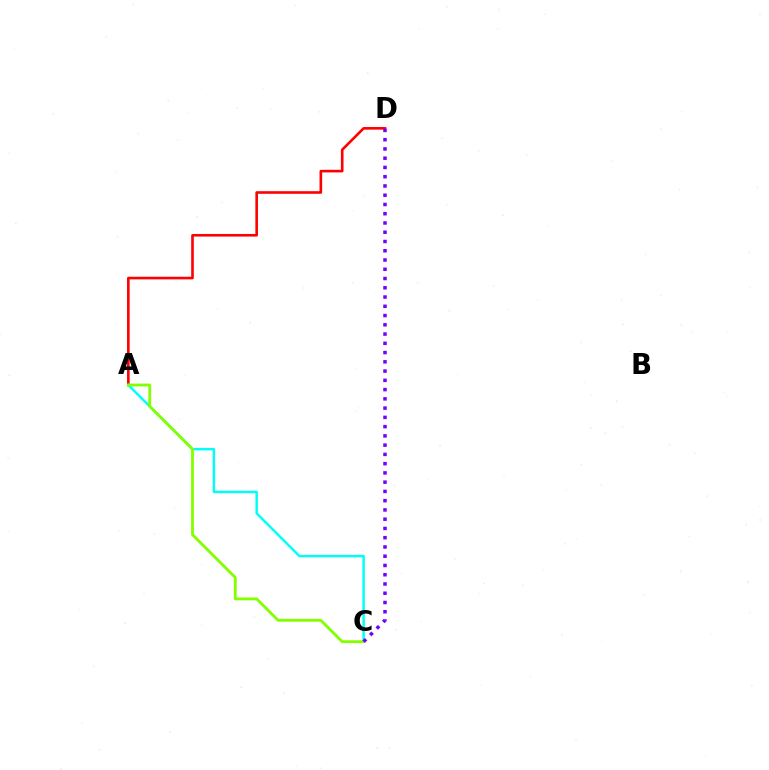{('A', 'D'): [{'color': '#ff0000', 'line_style': 'solid', 'thickness': 1.88}], ('A', 'C'): [{'color': '#00fff6', 'line_style': 'solid', 'thickness': 1.77}, {'color': '#84ff00', 'line_style': 'solid', 'thickness': 2.04}], ('C', 'D'): [{'color': '#7200ff', 'line_style': 'dotted', 'thickness': 2.51}]}